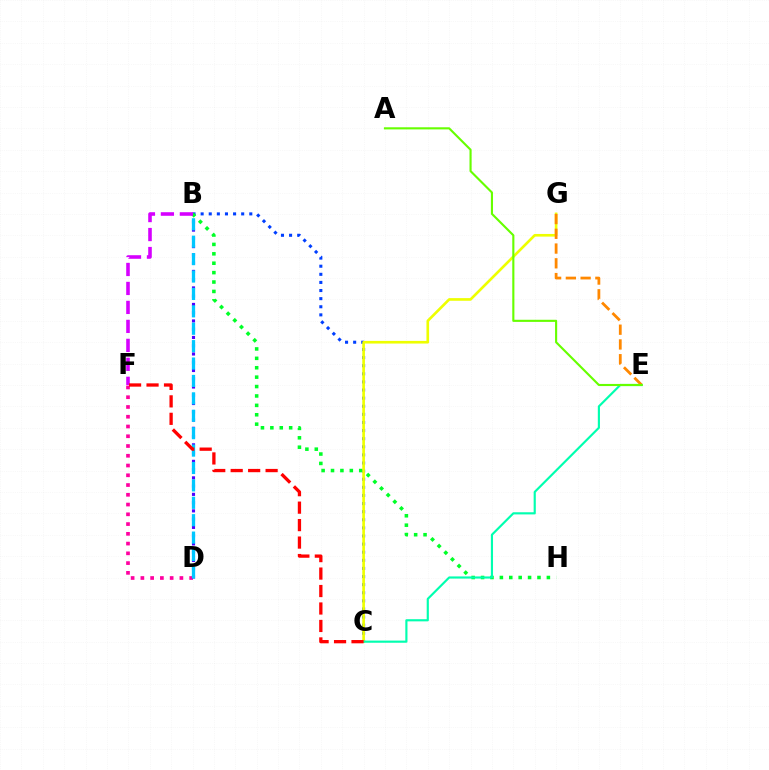{('D', 'F'): [{'color': '#ff00a0', 'line_style': 'dotted', 'thickness': 2.65}], ('B', 'D'): [{'color': '#4f00ff', 'line_style': 'dotted', 'thickness': 2.24}, {'color': '#00c7ff', 'line_style': 'dashed', 'thickness': 2.36}], ('B', 'C'): [{'color': '#003fff', 'line_style': 'dotted', 'thickness': 2.2}], ('B', 'H'): [{'color': '#00ff27', 'line_style': 'dotted', 'thickness': 2.55}], ('C', 'G'): [{'color': '#eeff00', 'line_style': 'solid', 'thickness': 1.91}], ('C', 'E'): [{'color': '#00ffaf', 'line_style': 'solid', 'thickness': 1.55}], ('B', 'F'): [{'color': '#d600ff', 'line_style': 'dashed', 'thickness': 2.58}], ('E', 'G'): [{'color': '#ff8800', 'line_style': 'dashed', 'thickness': 2.0}], ('C', 'F'): [{'color': '#ff0000', 'line_style': 'dashed', 'thickness': 2.37}], ('A', 'E'): [{'color': '#66ff00', 'line_style': 'solid', 'thickness': 1.53}]}